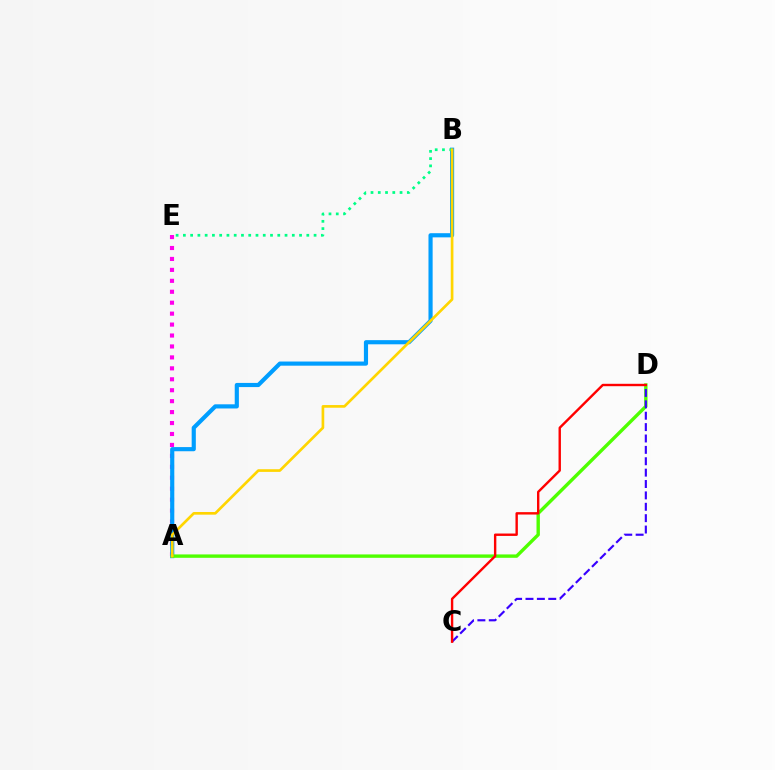{('A', 'E'): [{'color': '#ff00ed', 'line_style': 'dotted', 'thickness': 2.97}], ('A', 'B'): [{'color': '#009eff', 'line_style': 'solid', 'thickness': 2.99}, {'color': '#ffd500', 'line_style': 'solid', 'thickness': 1.92}], ('A', 'D'): [{'color': '#4fff00', 'line_style': 'solid', 'thickness': 2.43}], ('C', 'D'): [{'color': '#3700ff', 'line_style': 'dashed', 'thickness': 1.55}, {'color': '#ff0000', 'line_style': 'solid', 'thickness': 1.72}], ('B', 'E'): [{'color': '#00ff86', 'line_style': 'dotted', 'thickness': 1.97}]}